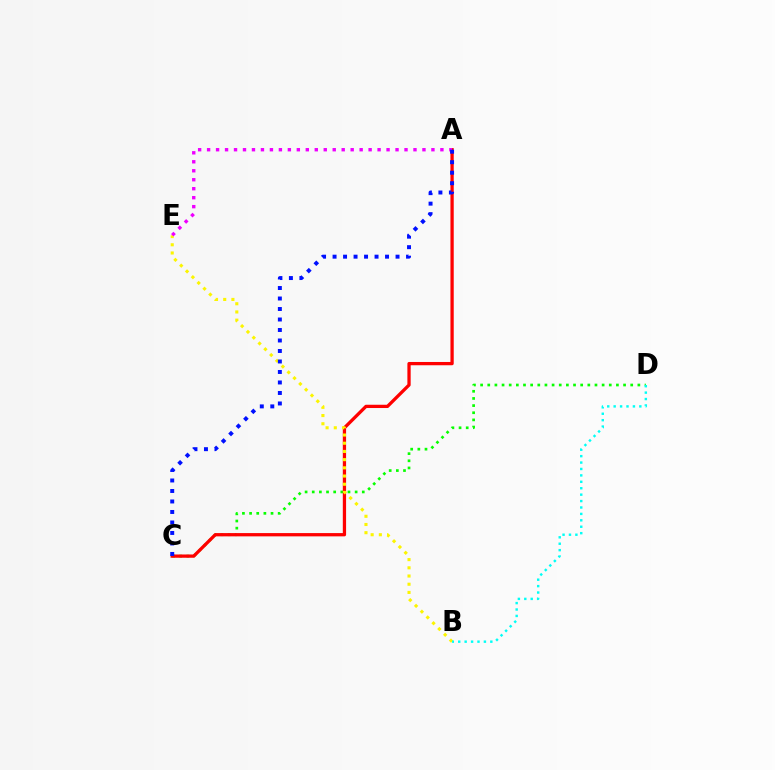{('C', 'D'): [{'color': '#08ff00', 'line_style': 'dotted', 'thickness': 1.94}], ('A', 'C'): [{'color': '#ff0000', 'line_style': 'solid', 'thickness': 2.36}, {'color': '#0010ff', 'line_style': 'dotted', 'thickness': 2.85}], ('B', 'E'): [{'color': '#fcf500', 'line_style': 'dotted', 'thickness': 2.23}], ('B', 'D'): [{'color': '#00fff6', 'line_style': 'dotted', 'thickness': 1.74}], ('A', 'E'): [{'color': '#ee00ff', 'line_style': 'dotted', 'thickness': 2.44}]}